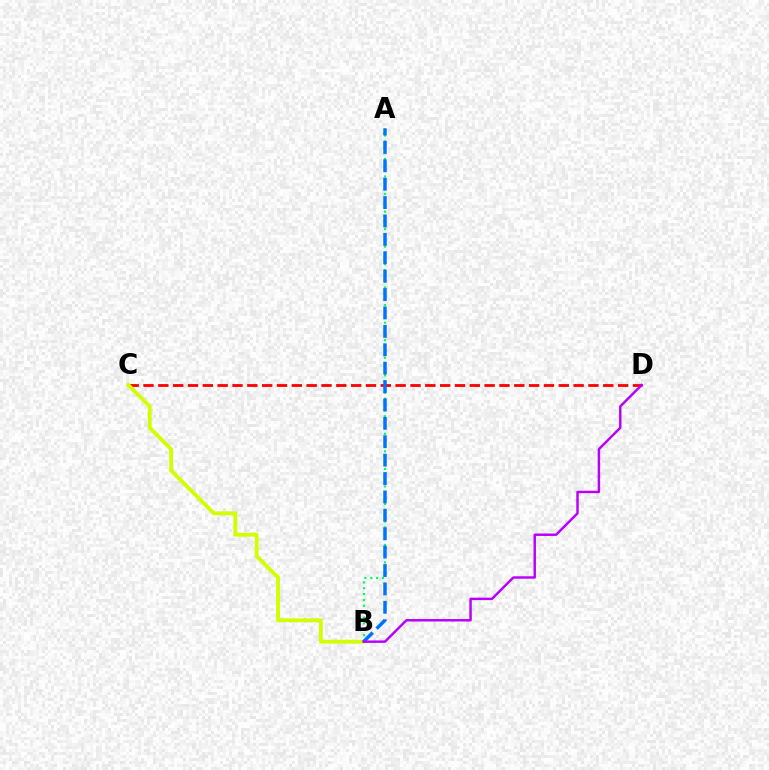{('C', 'D'): [{'color': '#ff0000', 'line_style': 'dashed', 'thickness': 2.01}], ('B', 'C'): [{'color': '#d1ff00', 'line_style': 'solid', 'thickness': 2.76}], ('A', 'B'): [{'color': '#00ff5c', 'line_style': 'dotted', 'thickness': 1.59}, {'color': '#0074ff', 'line_style': 'dashed', 'thickness': 2.5}], ('B', 'D'): [{'color': '#b900ff', 'line_style': 'solid', 'thickness': 1.77}]}